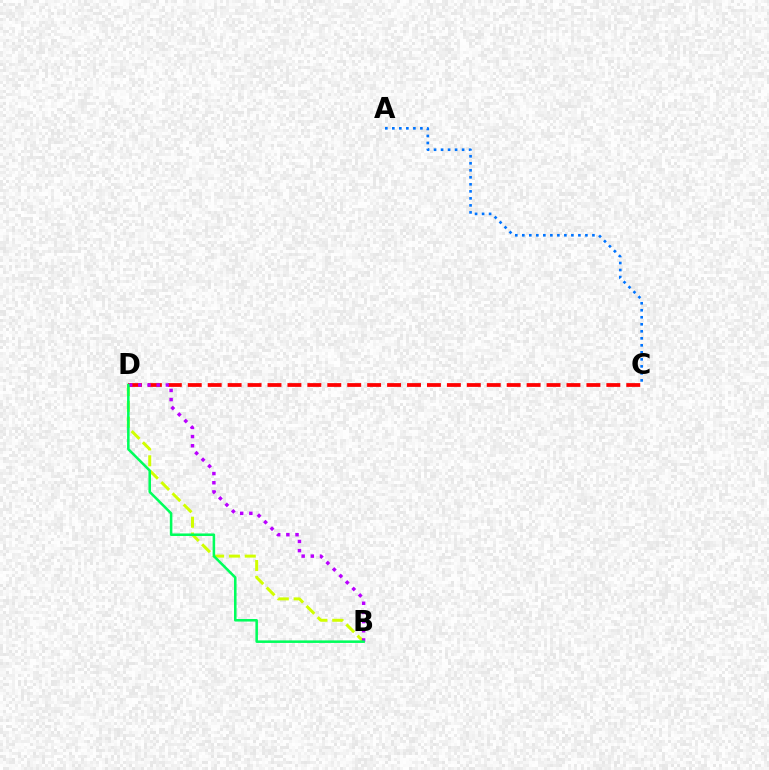{('B', 'D'): [{'color': '#d1ff00', 'line_style': 'dashed', 'thickness': 2.15}, {'color': '#b900ff', 'line_style': 'dotted', 'thickness': 2.49}, {'color': '#00ff5c', 'line_style': 'solid', 'thickness': 1.83}], ('A', 'C'): [{'color': '#0074ff', 'line_style': 'dotted', 'thickness': 1.91}], ('C', 'D'): [{'color': '#ff0000', 'line_style': 'dashed', 'thickness': 2.71}]}